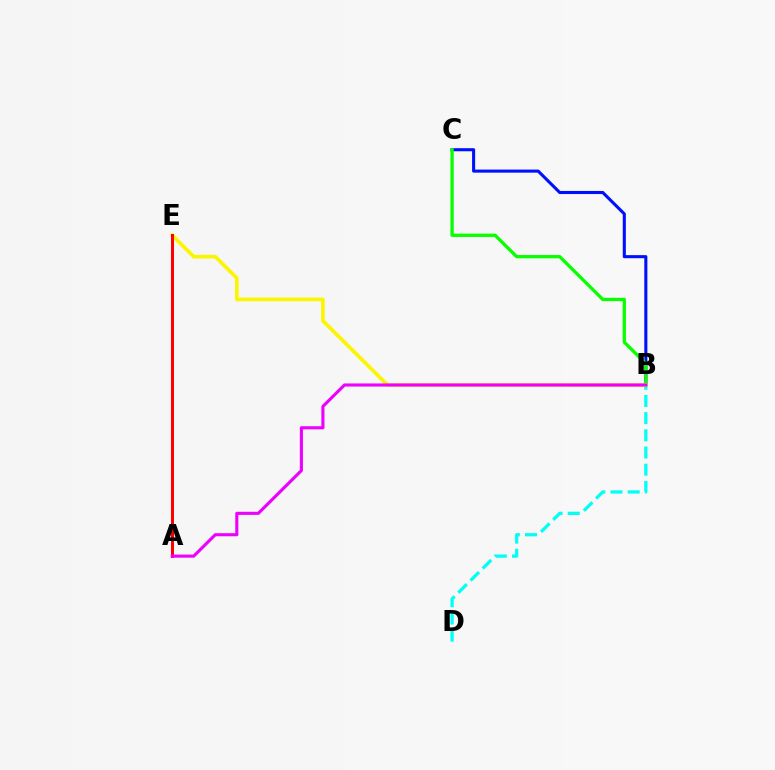{('B', 'C'): [{'color': '#0010ff', 'line_style': 'solid', 'thickness': 2.22}, {'color': '#08ff00', 'line_style': 'solid', 'thickness': 2.38}], ('B', 'D'): [{'color': '#00fff6', 'line_style': 'dashed', 'thickness': 2.34}], ('B', 'E'): [{'color': '#fcf500', 'line_style': 'solid', 'thickness': 2.63}], ('A', 'E'): [{'color': '#ff0000', 'line_style': 'solid', 'thickness': 2.16}], ('A', 'B'): [{'color': '#ee00ff', 'line_style': 'solid', 'thickness': 2.24}]}